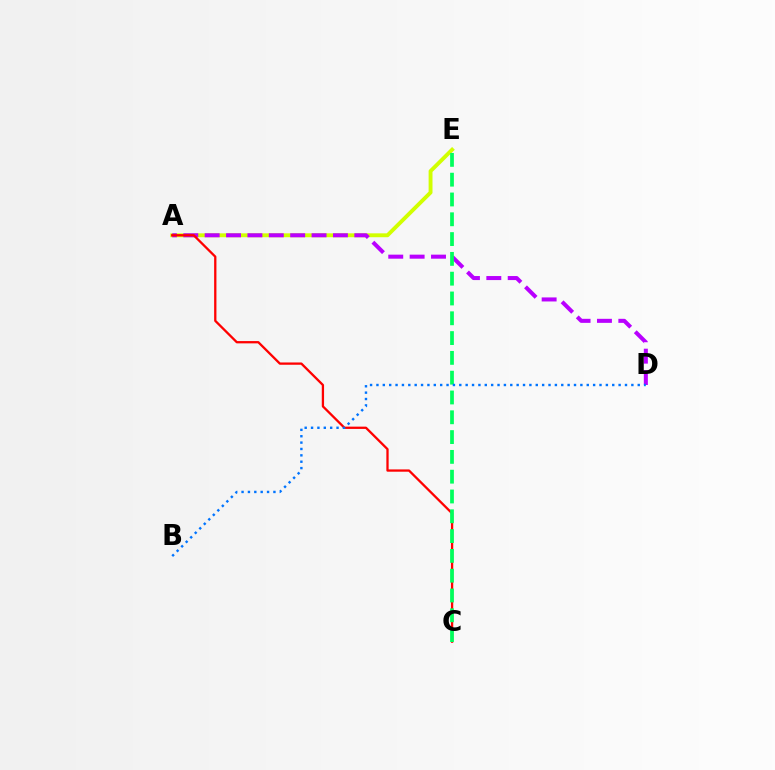{('A', 'E'): [{'color': '#d1ff00', 'line_style': 'solid', 'thickness': 2.8}], ('A', 'D'): [{'color': '#b900ff', 'line_style': 'dashed', 'thickness': 2.9}], ('A', 'C'): [{'color': '#ff0000', 'line_style': 'solid', 'thickness': 1.65}], ('C', 'E'): [{'color': '#00ff5c', 'line_style': 'dashed', 'thickness': 2.69}], ('B', 'D'): [{'color': '#0074ff', 'line_style': 'dotted', 'thickness': 1.73}]}